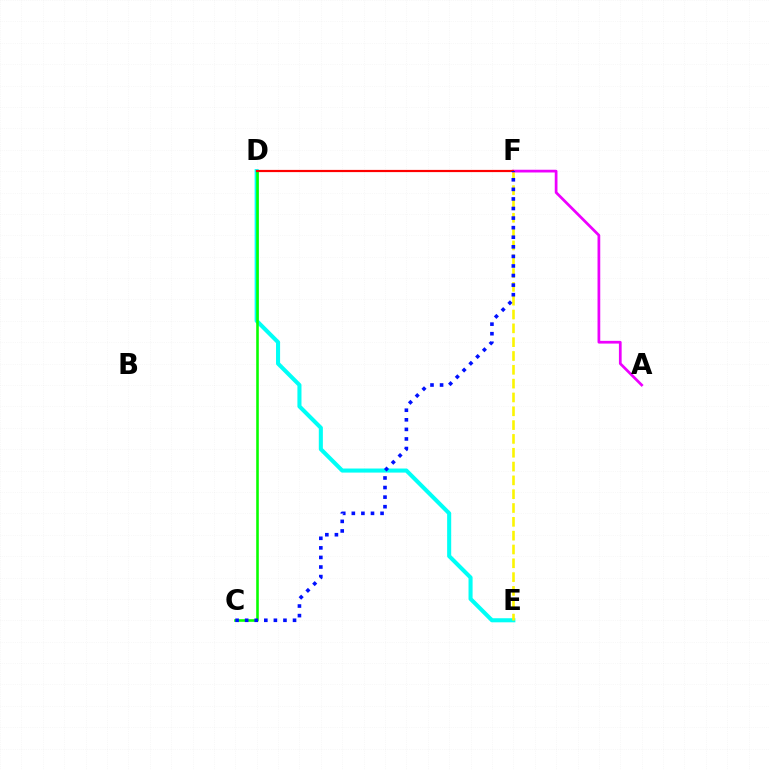{('D', 'E'): [{'color': '#00fff6', 'line_style': 'solid', 'thickness': 2.93}], ('E', 'F'): [{'color': '#fcf500', 'line_style': 'dashed', 'thickness': 1.88}], ('C', 'D'): [{'color': '#08ff00', 'line_style': 'solid', 'thickness': 1.87}], ('A', 'F'): [{'color': '#ee00ff', 'line_style': 'solid', 'thickness': 1.97}], ('D', 'F'): [{'color': '#ff0000', 'line_style': 'solid', 'thickness': 1.59}], ('C', 'F'): [{'color': '#0010ff', 'line_style': 'dotted', 'thickness': 2.6}]}